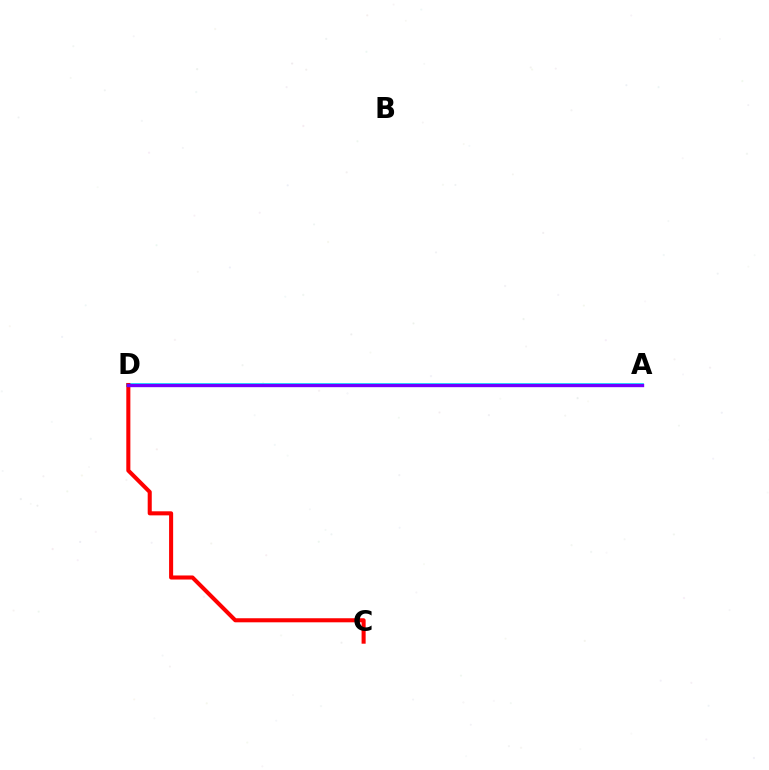{('A', 'D'): [{'color': '#00fff6', 'line_style': 'solid', 'thickness': 2.71}, {'color': '#84ff00', 'line_style': 'solid', 'thickness': 1.85}, {'color': '#7200ff', 'line_style': 'solid', 'thickness': 2.43}], ('C', 'D'): [{'color': '#ff0000', 'line_style': 'solid', 'thickness': 2.92}]}